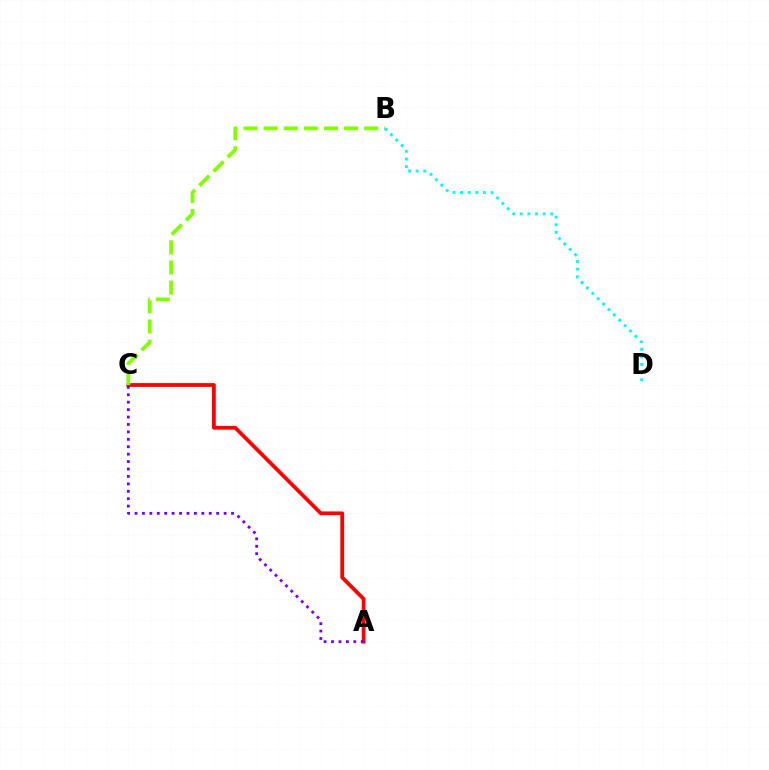{('A', 'C'): [{'color': '#ff0000', 'line_style': 'solid', 'thickness': 2.72}, {'color': '#7200ff', 'line_style': 'dotted', 'thickness': 2.02}], ('B', 'C'): [{'color': '#84ff00', 'line_style': 'dashed', 'thickness': 2.73}], ('B', 'D'): [{'color': '#00fff6', 'line_style': 'dotted', 'thickness': 2.07}]}